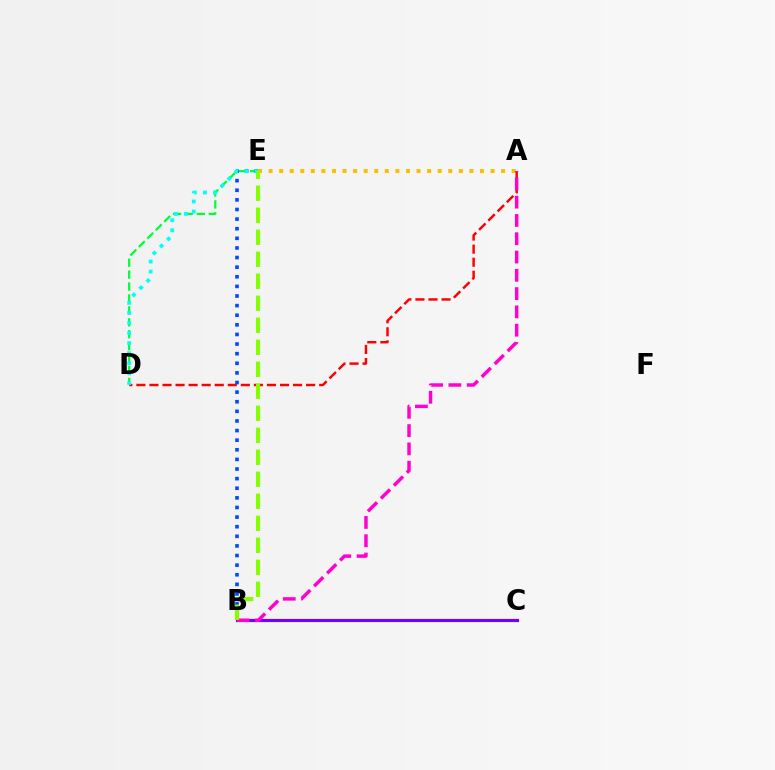{('D', 'E'): [{'color': '#00ff39', 'line_style': 'dashed', 'thickness': 1.62}, {'color': '#00fff6', 'line_style': 'dotted', 'thickness': 2.73}], ('A', 'E'): [{'color': '#ffbd00', 'line_style': 'dotted', 'thickness': 2.87}], ('B', 'C'): [{'color': '#7200ff', 'line_style': 'solid', 'thickness': 2.27}], ('B', 'E'): [{'color': '#004bff', 'line_style': 'dotted', 'thickness': 2.61}, {'color': '#84ff00', 'line_style': 'dashed', 'thickness': 2.99}], ('A', 'D'): [{'color': '#ff0000', 'line_style': 'dashed', 'thickness': 1.77}], ('A', 'B'): [{'color': '#ff00cf', 'line_style': 'dashed', 'thickness': 2.48}]}